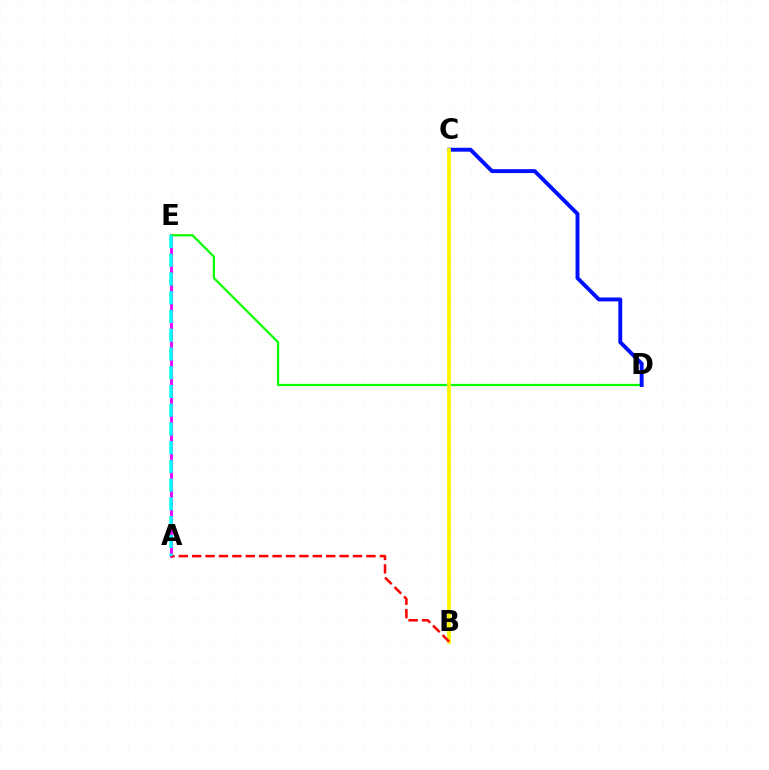{('A', 'E'): [{'color': '#ee00ff', 'line_style': 'solid', 'thickness': 2.03}, {'color': '#00fff6', 'line_style': 'dashed', 'thickness': 2.55}], ('D', 'E'): [{'color': '#08ff00', 'line_style': 'solid', 'thickness': 1.6}], ('C', 'D'): [{'color': '#0010ff', 'line_style': 'solid', 'thickness': 2.82}], ('B', 'C'): [{'color': '#fcf500', 'line_style': 'solid', 'thickness': 2.71}], ('A', 'B'): [{'color': '#ff0000', 'line_style': 'dashed', 'thickness': 1.82}]}